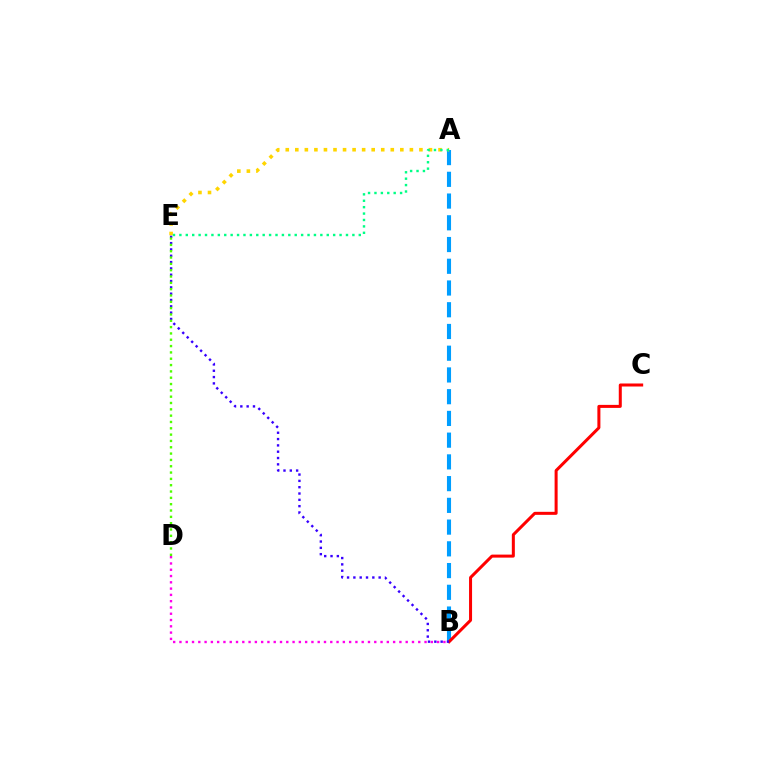{('B', 'D'): [{'color': '#ff00ed', 'line_style': 'dotted', 'thickness': 1.71}], ('A', 'B'): [{'color': '#009eff', 'line_style': 'dashed', 'thickness': 2.95}], ('B', 'C'): [{'color': '#ff0000', 'line_style': 'solid', 'thickness': 2.17}], ('B', 'E'): [{'color': '#3700ff', 'line_style': 'dotted', 'thickness': 1.72}], ('A', 'E'): [{'color': '#ffd500', 'line_style': 'dotted', 'thickness': 2.59}, {'color': '#00ff86', 'line_style': 'dotted', 'thickness': 1.74}], ('D', 'E'): [{'color': '#4fff00', 'line_style': 'dotted', 'thickness': 1.72}]}